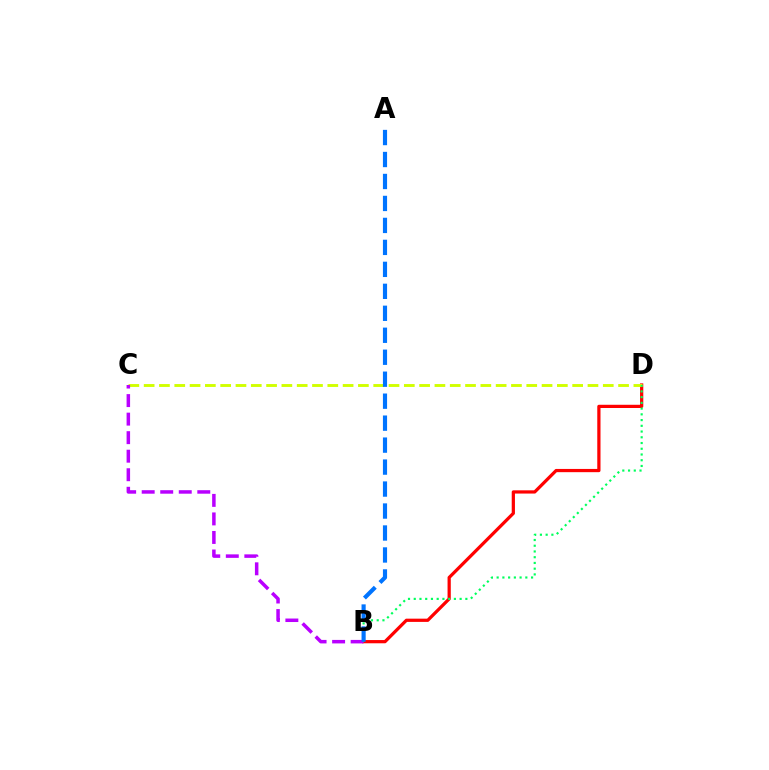{('B', 'D'): [{'color': '#ff0000', 'line_style': 'solid', 'thickness': 2.33}, {'color': '#00ff5c', 'line_style': 'dotted', 'thickness': 1.56}], ('C', 'D'): [{'color': '#d1ff00', 'line_style': 'dashed', 'thickness': 2.08}], ('B', 'C'): [{'color': '#b900ff', 'line_style': 'dashed', 'thickness': 2.52}], ('A', 'B'): [{'color': '#0074ff', 'line_style': 'dashed', 'thickness': 2.98}]}